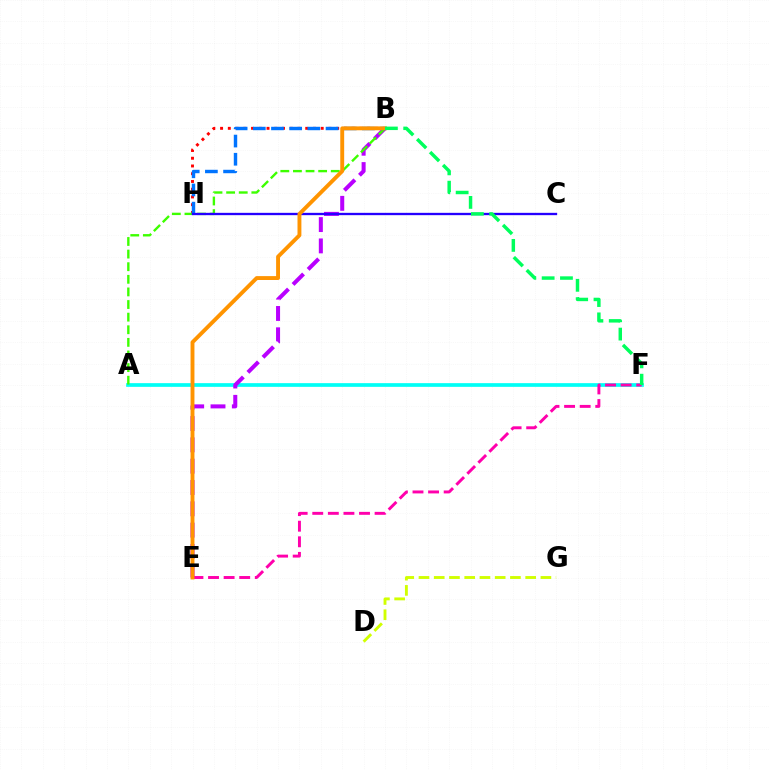{('A', 'F'): [{'color': '#00fff6', 'line_style': 'solid', 'thickness': 2.66}], ('B', 'H'): [{'color': '#ff0000', 'line_style': 'dotted', 'thickness': 2.1}, {'color': '#0074ff', 'line_style': 'dashed', 'thickness': 2.47}], ('B', 'E'): [{'color': '#b900ff', 'line_style': 'dashed', 'thickness': 2.9}, {'color': '#ff9400', 'line_style': 'solid', 'thickness': 2.8}], ('D', 'G'): [{'color': '#d1ff00', 'line_style': 'dashed', 'thickness': 2.07}], ('A', 'B'): [{'color': '#3dff00', 'line_style': 'dashed', 'thickness': 1.71}], ('E', 'F'): [{'color': '#ff00ac', 'line_style': 'dashed', 'thickness': 2.12}], ('C', 'H'): [{'color': '#2500ff', 'line_style': 'solid', 'thickness': 1.68}], ('B', 'F'): [{'color': '#00ff5c', 'line_style': 'dashed', 'thickness': 2.49}]}